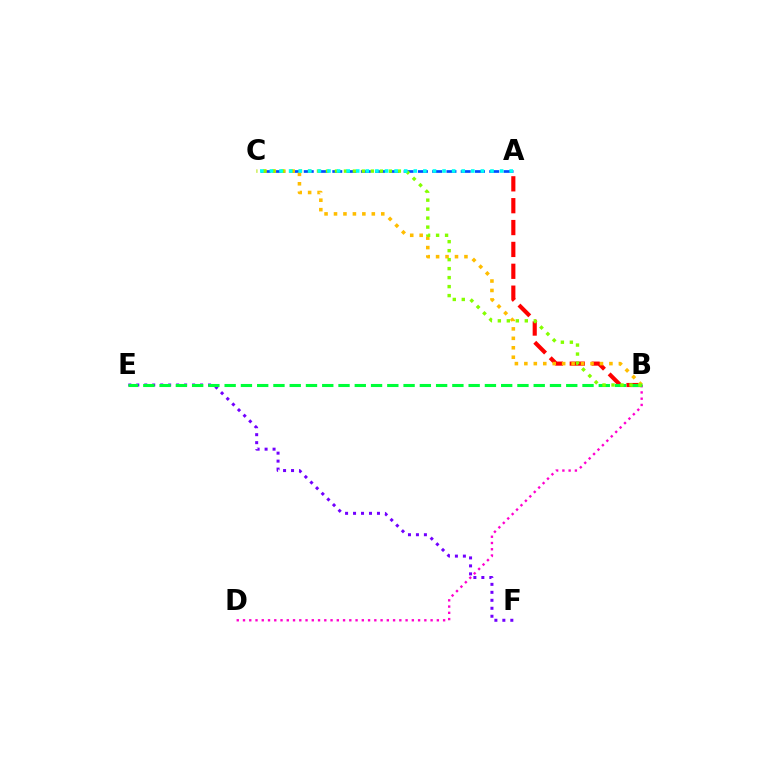{('E', 'F'): [{'color': '#7200ff', 'line_style': 'dotted', 'thickness': 2.17}], ('B', 'D'): [{'color': '#ff00cf', 'line_style': 'dotted', 'thickness': 1.7}], ('A', 'C'): [{'color': '#004bff', 'line_style': 'dashed', 'thickness': 1.94}, {'color': '#00fff6', 'line_style': 'dotted', 'thickness': 2.61}], ('A', 'B'): [{'color': '#ff0000', 'line_style': 'dashed', 'thickness': 2.97}], ('B', 'C'): [{'color': '#ffbd00', 'line_style': 'dotted', 'thickness': 2.57}, {'color': '#84ff00', 'line_style': 'dotted', 'thickness': 2.44}], ('B', 'E'): [{'color': '#00ff39', 'line_style': 'dashed', 'thickness': 2.21}]}